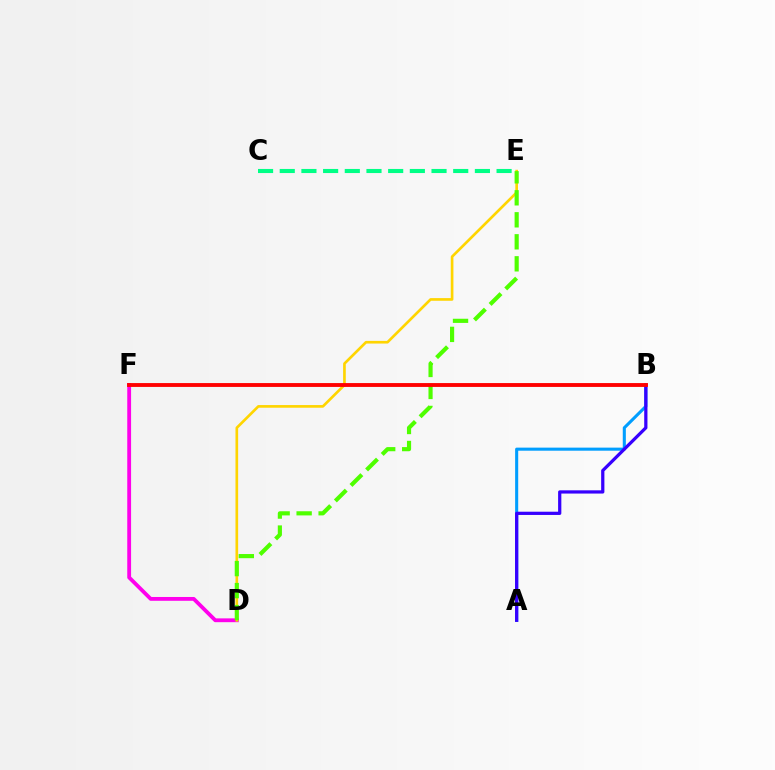{('A', 'B'): [{'color': '#009eff', 'line_style': 'solid', 'thickness': 2.21}, {'color': '#3700ff', 'line_style': 'solid', 'thickness': 2.33}], ('D', 'F'): [{'color': '#ff00ed', 'line_style': 'solid', 'thickness': 2.75}], ('D', 'E'): [{'color': '#ffd500', 'line_style': 'solid', 'thickness': 1.92}, {'color': '#4fff00', 'line_style': 'dashed', 'thickness': 2.99}], ('C', 'E'): [{'color': '#00ff86', 'line_style': 'dashed', 'thickness': 2.95}], ('B', 'F'): [{'color': '#ff0000', 'line_style': 'solid', 'thickness': 2.78}]}